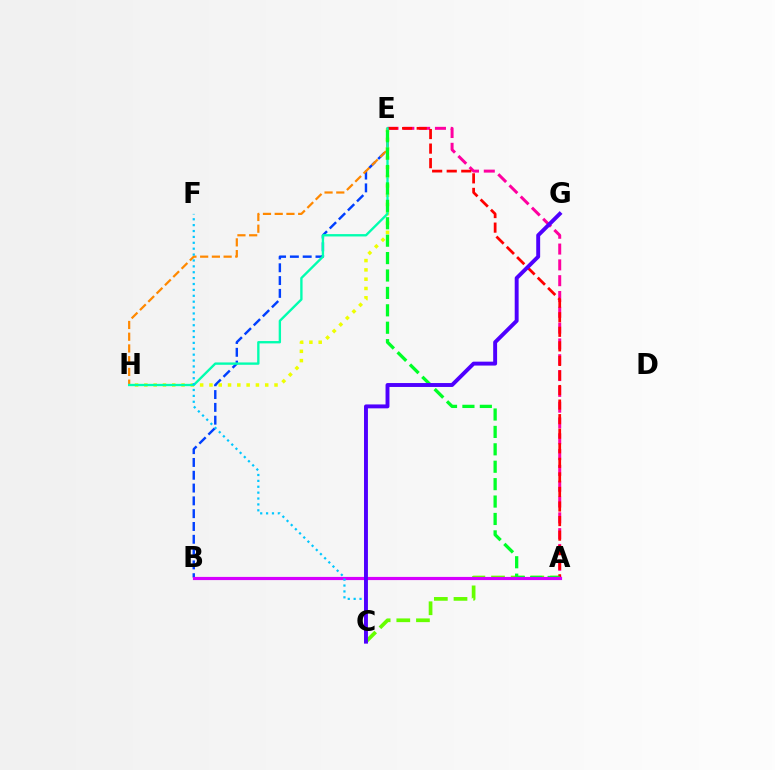{('A', 'E'): [{'color': '#ff00a0', 'line_style': 'dashed', 'thickness': 2.15}, {'color': '#ff0000', 'line_style': 'dashed', 'thickness': 1.98}, {'color': '#00ff27', 'line_style': 'dashed', 'thickness': 2.37}], ('B', 'E'): [{'color': '#003fff', 'line_style': 'dashed', 'thickness': 1.74}], ('A', 'C'): [{'color': '#66ff00', 'line_style': 'dashed', 'thickness': 2.67}], ('E', 'H'): [{'color': '#eeff00', 'line_style': 'dotted', 'thickness': 2.53}, {'color': '#ff8800', 'line_style': 'dashed', 'thickness': 1.59}, {'color': '#00ffaf', 'line_style': 'solid', 'thickness': 1.69}], ('A', 'B'): [{'color': '#d600ff', 'line_style': 'solid', 'thickness': 2.28}], ('C', 'F'): [{'color': '#00c7ff', 'line_style': 'dotted', 'thickness': 1.6}], ('C', 'G'): [{'color': '#4f00ff', 'line_style': 'solid', 'thickness': 2.82}]}